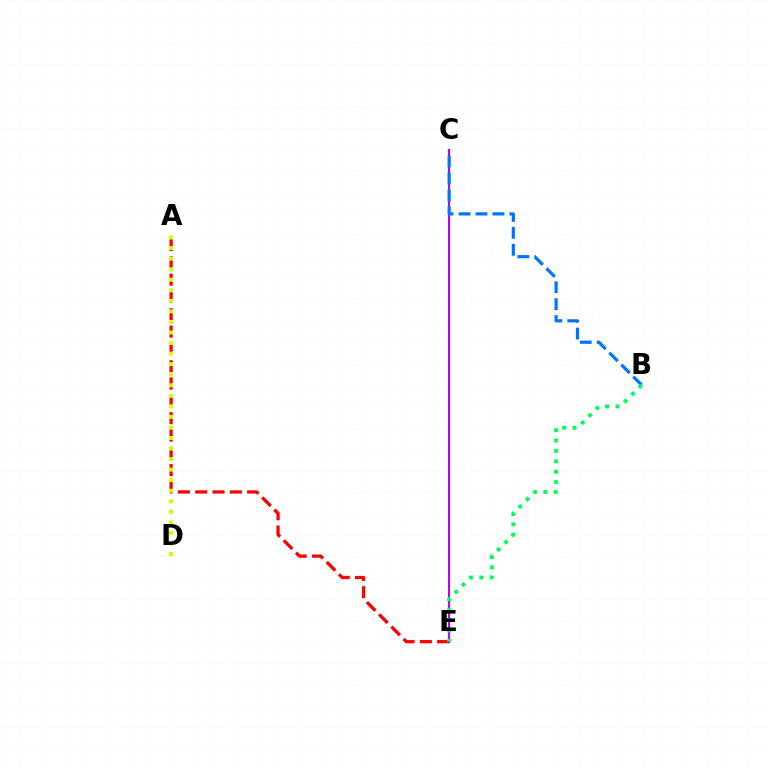{('A', 'E'): [{'color': '#ff0000', 'line_style': 'dashed', 'thickness': 2.35}], ('C', 'E'): [{'color': '#b900ff', 'line_style': 'solid', 'thickness': 1.51}], ('B', 'C'): [{'color': '#0074ff', 'line_style': 'dashed', 'thickness': 2.3}], ('A', 'D'): [{'color': '#d1ff00', 'line_style': 'dotted', 'thickness': 2.87}], ('B', 'E'): [{'color': '#00ff5c', 'line_style': 'dotted', 'thickness': 2.82}]}